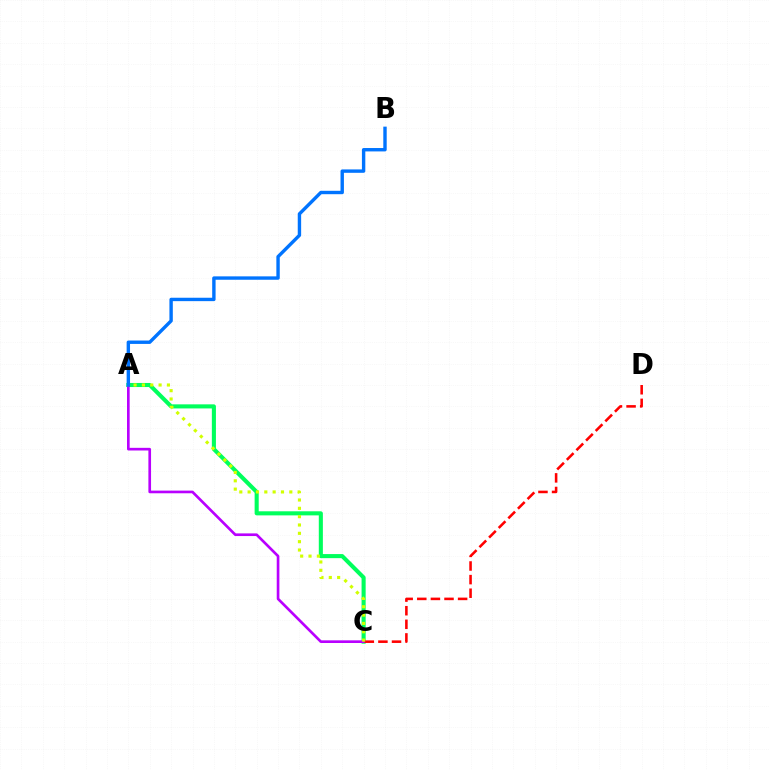{('A', 'C'): [{'color': '#00ff5c', 'line_style': 'solid', 'thickness': 2.94}, {'color': '#b900ff', 'line_style': 'solid', 'thickness': 1.92}, {'color': '#d1ff00', 'line_style': 'dotted', 'thickness': 2.27}], ('C', 'D'): [{'color': '#ff0000', 'line_style': 'dashed', 'thickness': 1.85}], ('A', 'B'): [{'color': '#0074ff', 'line_style': 'solid', 'thickness': 2.44}]}